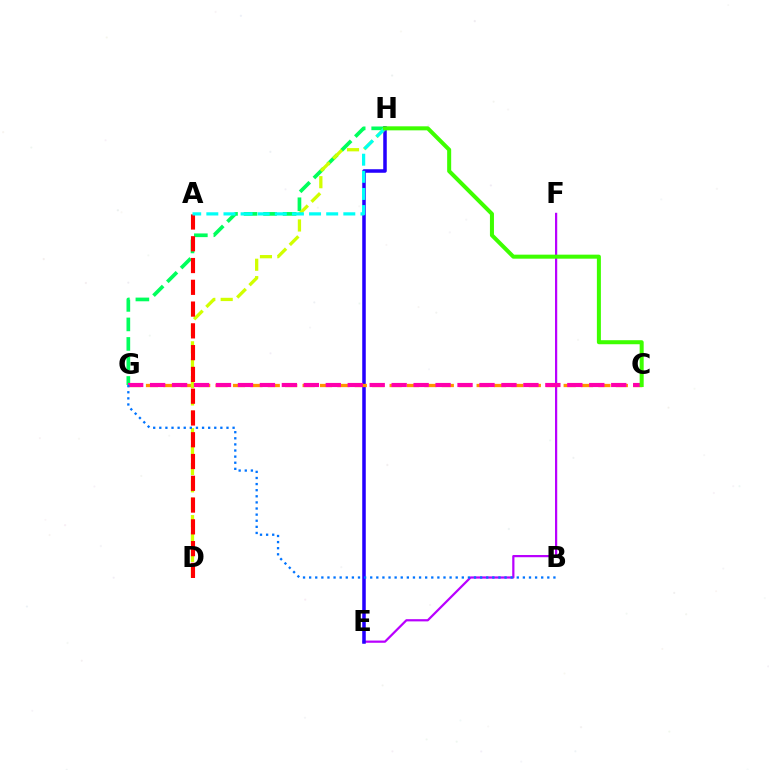{('G', 'H'): [{'color': '#00ff5c', 'line_style': 'dashed', 'thickness': 2.65}], ('E', 'F'): [{'color': '#b900ff', 'line_style': 'solid', 'thickness': 1.6}], ('E', 'H'): [{'color': '#2500ff', 'line_style': 'solid', 'thickness': 2.54}], ('C', 'G'): [{'color': '#ff9400', 'line_style': 'dashed', 'thickness': 2.36}, {'color': '#ff00ac', 'line_style': 'dashed', 'thickness': 2.98}], ('D', 'H'): [{'color': '#d1ff00', 'line_style': 'dashed', 'thickness': 2.36}], ('A', 'D'): [{'color': '#ff0000', 'line_style': 'dashed', 'thickness': 2.96}], ('A', 'H'): [{'color': '#00fff6', 'line_style': 'dashed', 'thickness': 2.33}], ('B', 'G'): [{'color': '#0074ff', 'line_style': 'dotted', 'thickness': 1.66}], ('C', 'H'): [{'color': '#3dff00', 'line_style': 'solid', 'thickness': 2.9}]}